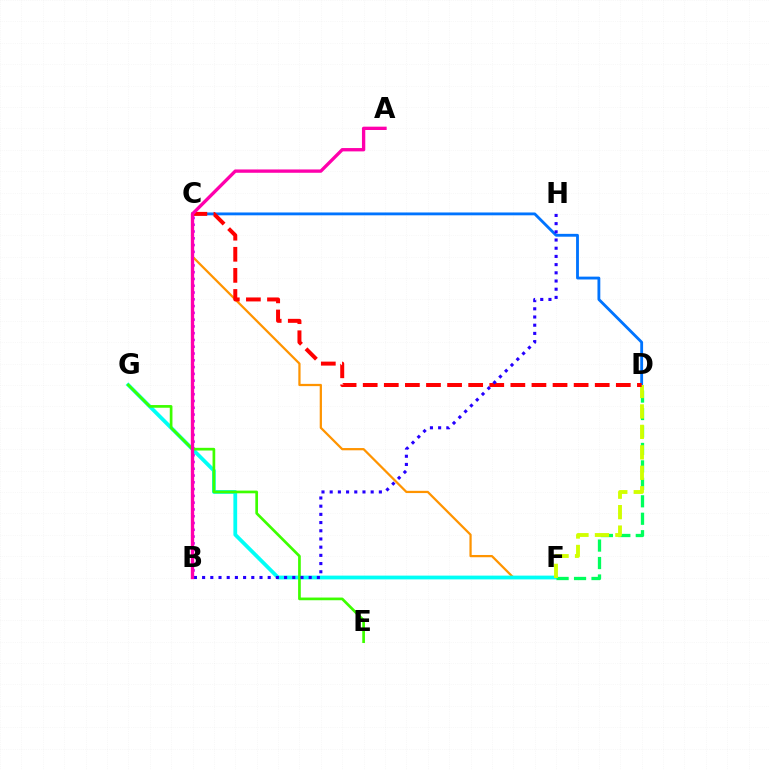{('B', 'C'): [{'color': '#b900ff', 'line_style': 'dotted', 'thickness': 1.84}], ('C', 'D'): [{'color': '#0074ff', 'line_style': 'solid', 'thickness': 2.05}, {'color': '#ff0000', 'line_style': 'dashed', 'thickness': 2.87}], ('C', 'F'): [{'color': '#ff9400', 'line_style': 'solid', 'thickness': 1.62}], ('F', 'G'): [{'color': '#00fff6', 'line_style': 'solid', 'thickness': 2.72}], ('D', 'F'): [{'color': '#00ff5c', 'line_style': 'dashed', 'thickness': 2.37}, {'color': '#d1ff00', 'line_style': 'dashed', 'thickness': 2.78}], ('E', 'G'): [{'color': '#3dff00', 'line_style': 'solid', 'thickness': 1.94}], ('B', 'H'): [{'color': '#2500ff', 'line_style': 'dotted', 'thickness': 2.23}], ('A', 'B'): [{'color': '#ff00ac', 'line_style': 'solid', 'thickness': 2.4}]}